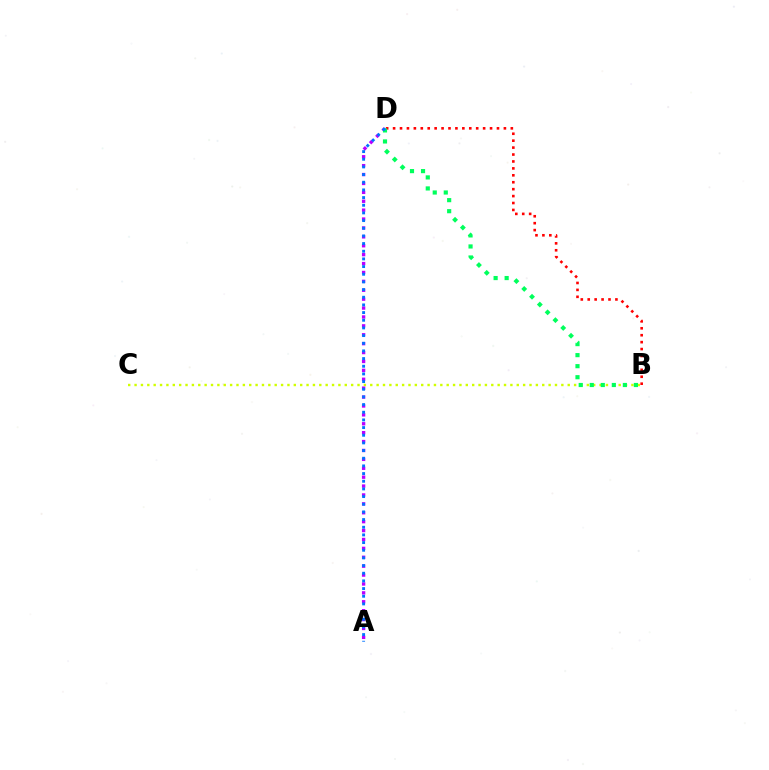{('B', 'C'): [{'color': '#d1ff00', 'line_style': 'dotted', 'thickness': 1.73}], ('B', 'D'): [{'color': '#ff0000', 'line_style': 'dotted', 'thickness': 1.88}, {'color': '#00ff5c', 'line_style': 'dotted', 'thickness': 3.0}], ('A', 'D'): [{'color': '#b900ff', 'line_style': 'dotted', 'thickness': 2.42}, {'color': '#0074ff', 'line_style': 'dotted', 'thickness': 2.08}]}